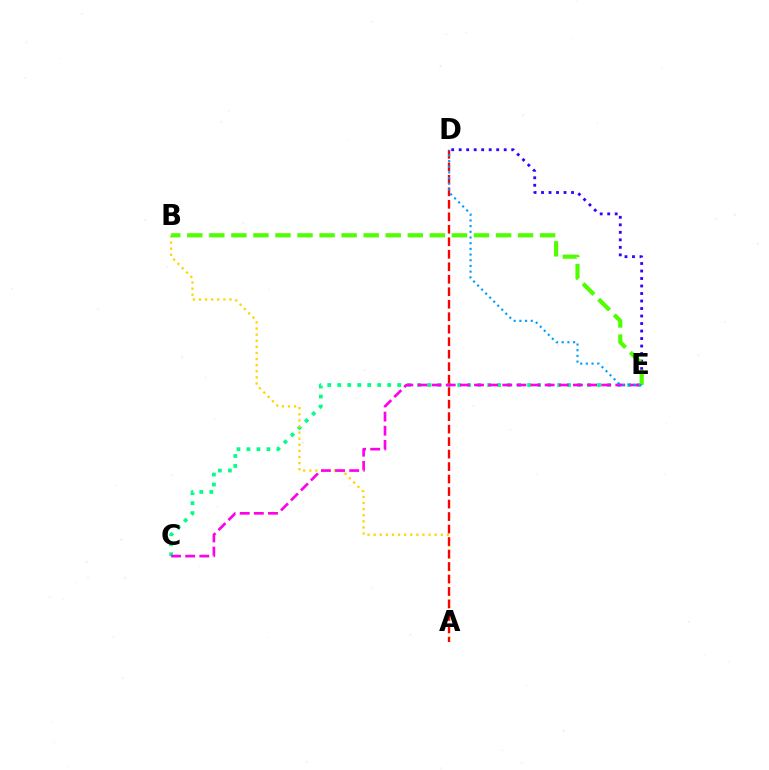{('C', 'E'): [{'color': '#00ff86', 'line_style': 'dotted', 'thickness': 2.71}, {'color': '#ff00ed', 'line_style': 'dashed', 'thickness': 1.92}], ('A', 'B'): [{'color': '#ffd500', 'line_style': 'dotted', 'thickness': 1.66}], ('A', 'D'): [{'color': '#ff0000', 'line_style': 'dashed', 'thickness': 1.7}], ('D', 'E'): [{'color': '#3700ff', 'line_style': 'dotted', 'thickness': 2.04}, {'color': '#009eff', 'line_style': 'dotted', 'thickness': 1.55}], ('B', 'E'): [{'color': '#4fff00', 'line_style': 'dashed', 'thickness': 3.0}]}